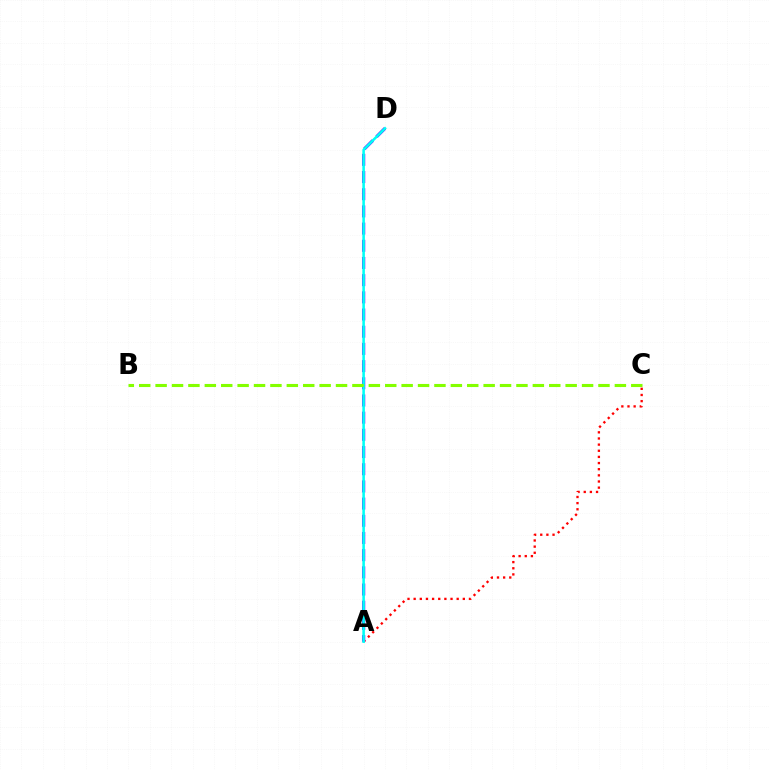{('A', 'C'): [{'color': '#ff0000', 'line_style': 'dotted', 'thickness': 1.67}], ('A', 'D'): [{'color': '#7200ff', 'line_style': 'dashed', 'thickness': 2.33}, {'color': '#00fff6', 'line_style': 'solid', 'thickness': 1.84}], ('B', 'C'): [{'color': '#84ff00', 'line_style': 'dashed', 'thickness': 2.23}]}